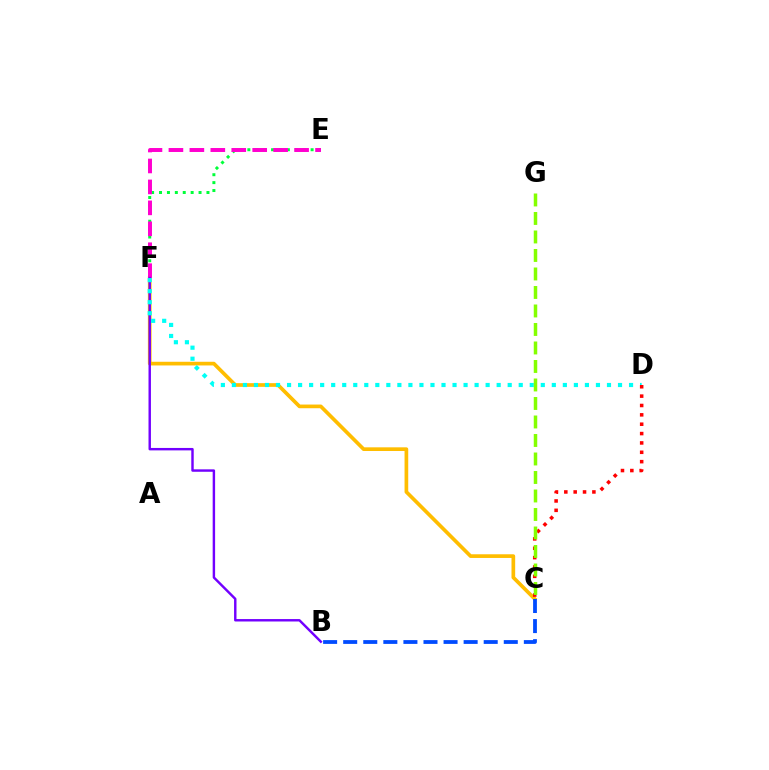{('C', 'F'): [{'color': '#ffbd00', 'line_style': 'solid', 'thickness': 2.65}], ('E', 'F'): [{'color': '#00ff39', 'line_style': 'dotted', 'thickness': 2.15}, {'color': '#ff00cf', 'line_style': 'dashed', 'thickness': 2.85}], ('B', 'F'): [{'color': '#7200ff', 'line_style': 'solid', 'thickness': 1.75}], ('D', 'F'): [{'color': '#00fff6', 'line_style': 'dotted', 'thickness': 3.0}], ('C', 'D'): [{'color': '#ff0000', 'line_style': 'dotted', 'thickness': 2.54}], ('B', 'C'): [{'color': '#004bff', 'line_style': 'dashed', 'thickness': 2.73}], ('C', 'G'): [{'color': '#84ff00', 'line_style': 'dashed', 'thickness': 2.51}]}